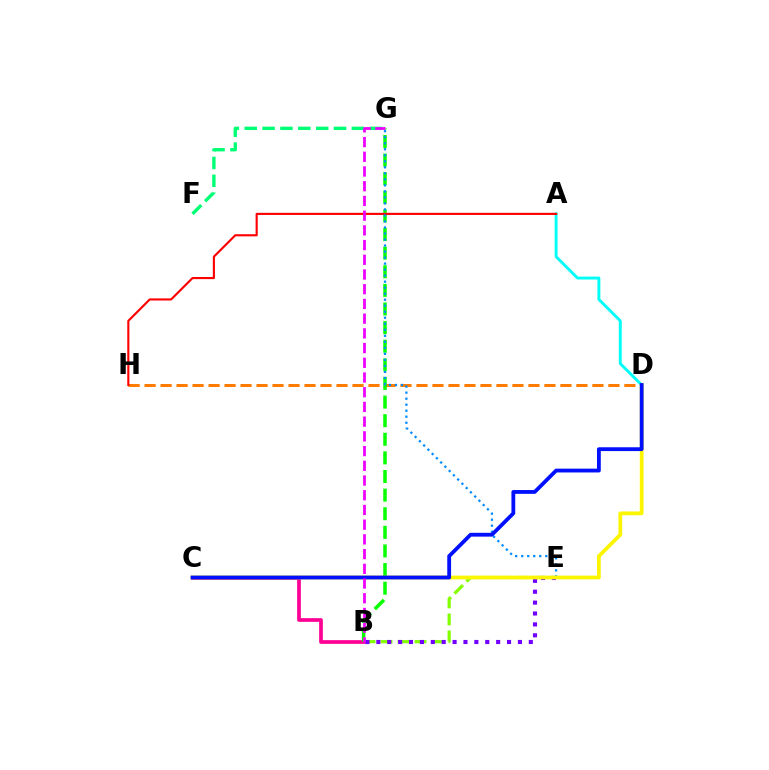{('A', 'D'): [{'color': '#00fff6', 'line_style': 'solid', 'thickness': 2.1}], ('F', 'G'): [{'color': '#00ff74', 'line_style': 'dashed', 'thickness': 2.43}], ('D', 'H'): [{'color': '#ff7c00', 'line_style': 'dashed', 'thickness': 2.17}], ('B', 'E'): [{'color': '#84ff00', 'line_style': 'dashed', 'thickness': 2.31}, {'color': '#7200ff', 'line_style': 'dotted', 'thickness': 2.96}], ('B', 'C'): [{'color': '#ff0094', 'line_style': 'solid', 'thickness': 2.67}], ('B', 'G'): [{'color': '#08ff00', 'line_style': 'dashed', 'thickness': 2.53}, {'color': '#ee00ff', 'line_style': 'dashed', 'thickness': 2.0}], ('A', 'H'): [{'color': '#ff0000', 'line_style': 'solid', 'thickness': 1.54}], ('E', 'G'): [{'color': '#008cff', 'line_style': 'dotted', 'thickness': 1.63}], ('C', 'D'): [{'color': '#fcf500', 'line_style': 'solid', 'thickness': 2.69}, {'color': '#0010ff', 'line_style': 'solid', 'thickness': 2.74}]}